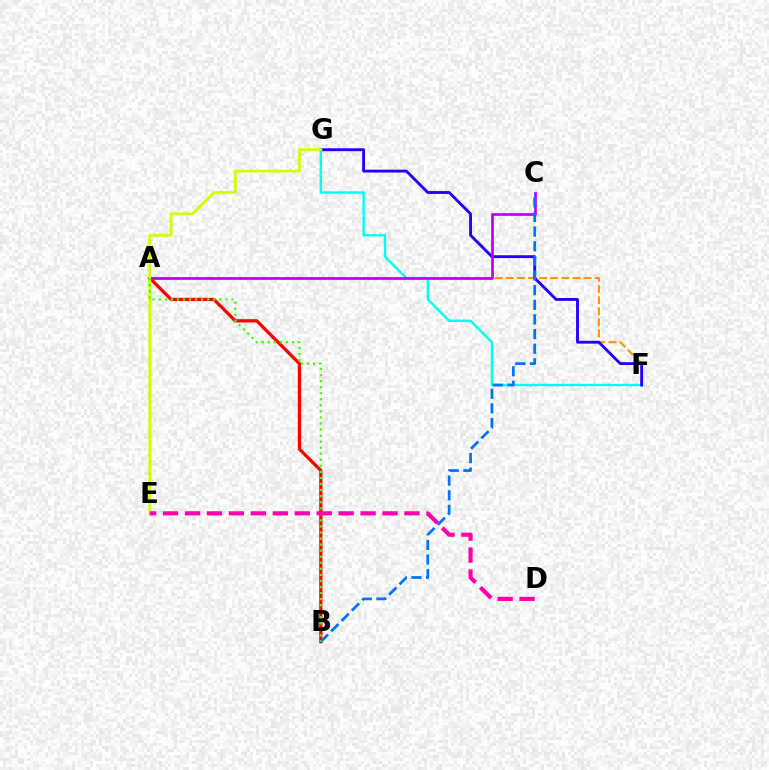{('A', 'F'): [{'color': '#ff9400', 'line_style': 'dashed', 'thickness': 1.51}], ('A', 'E'): [{'color': '#00ff5c', 'line_style': 'dashed', 'thickness': 1.53}], ('F', 'G'): [{'color': '#00fff6', 'line_style': 'solid', 'thickness': 1.72}, {'color': '#2500ff', 'line_style': 'solid', 'thickness': 2.07}], ('A', 'B'): [{'color': '#ff0000', 'line_style': 'solid', 'thickness': 2.35}, {'color': '#3dff00', 'line_style': 'dotted', 'thickness': 1.65}], ('A', 'C'): [{'color': '#b900ff', 'line_style': 'solid', 'thickness': 1.94}], ('E', 'G'): [{'color': '#d1ff00', 'line_style': 'solid', 'thickness': 2.0}], ('B', 'C'): [{'color': '#0074ff', 'line_style': 'dashed', 'thickness': 1.99}], ('D', 'E'): [{'color': '#ff00ac', 'line_style': 'dashed', 'thickness': 2.98}]}